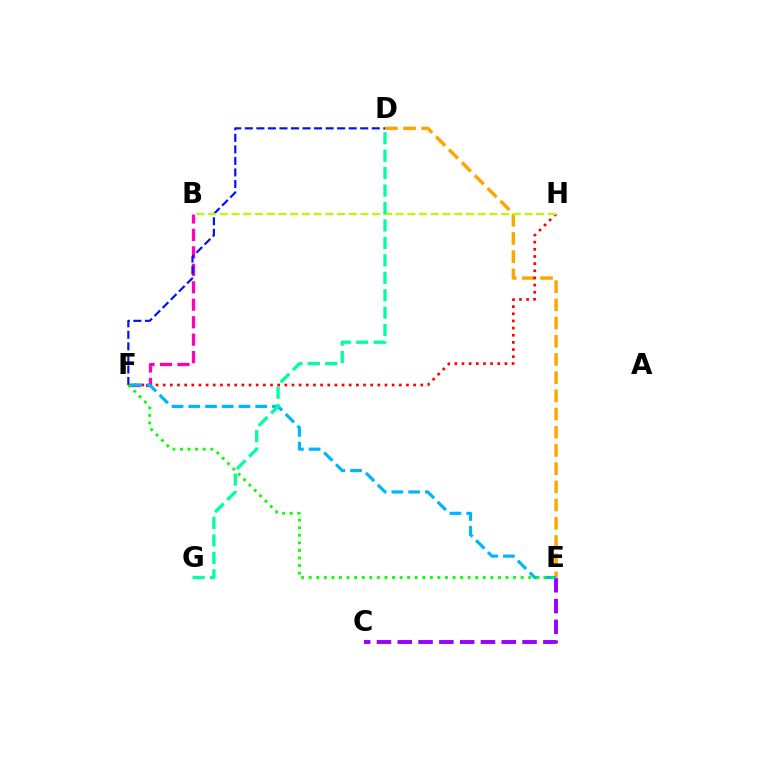{('B', 'F'): [{'color': '#ff00bd', 'line_style': 'dashed', 'thickness': 2.37}], ('D', 'E'): [{'color': '#ffa500', 'line_style': 'dashed', 'thickness': 2.47}], ('C', 'E'): [{'color': '#9b00ff', 'line_style': 'dashed', 'thickness': 2.83}], ('F', 'H'): [{'color': '#ff0000', 'line_style': 'dotted', 'thickness': 1.94}], ('E', 'F'): [{'color': '#00b5ff', 'line_style': 'dashed', 'thickness': 2.27}, {'color': '#08ff00', 'line_style': 'dotted', 'thickness': 2.06}], ('D', 'F'): [{'color': '#0010ff', 'line_style': 'dashed', 'thickness': 1.57}], ('B', 'H'): [{'color': '#b3ff00', 'line_style': 'dashed', 'thickness': 1.59}], ('D', 'G'): [{'color': '#00ff9d', 'line_style': 'dashed', 'thickness': 2.37}]}